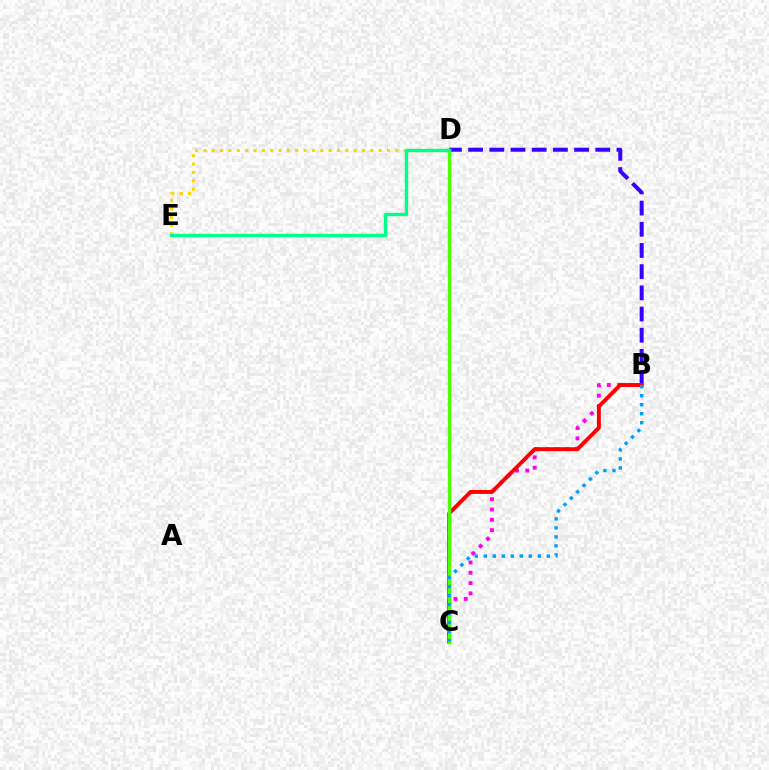{('B', 'D'): [{'color': '#3700ff', 'line_style': 'dashed', 'thickness': 2.88}], ('B', 'C'): [{'color': '#ff00ed', 'line_style': 'dotted', 'thickness': 2.8}, {'color': '#ff0000', 'line_style': 'solid', 'thickness': 2.81}, {'color': '#009eff', 'line_style': 'dotted', 'thickness': 2.45}], ('D', 'E'): [{'color': '#ffd500', 'line_style': 'dotted', 'thickness': 2.27}, {'color': '#00ff86', 'line_style': 'solid', 'thickness': 2.43}], ('C', 'D'): [{'color': '#4fff00', 'line_style': 'solid', 'thickness': 2.43}]}